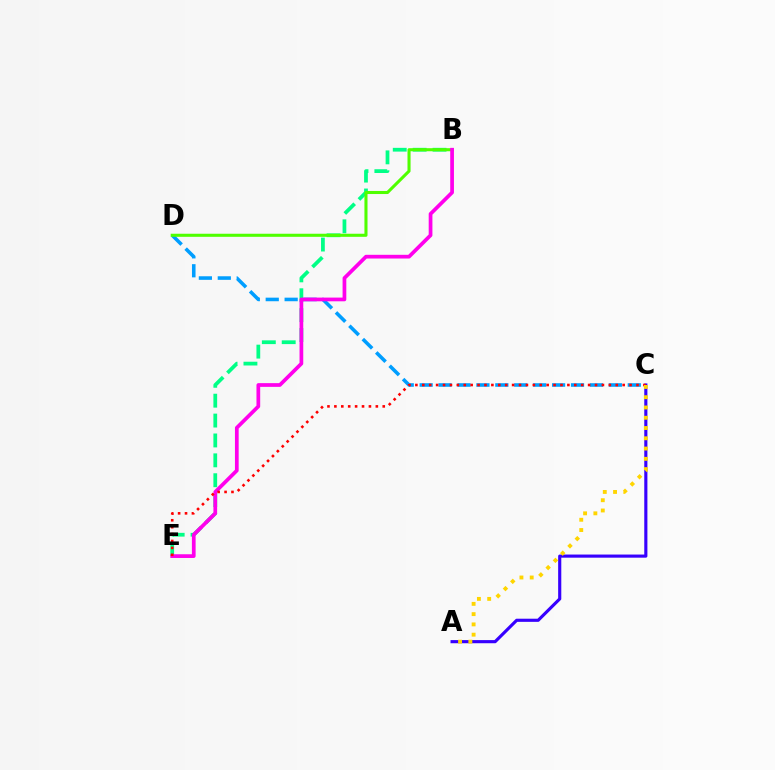{('B', 'E'): [{'color': '#00ff86', 'line_style': 'dashed', 'thickness': 2.7}, {'color': '#ff00ed', 'line_style': 'solid', 'thickness': 2.68}], ('C', 'D'): [{'color': '#009eff', 'line_style': 'dashed', 'thickness': 2.57}], ('A', 'C'): [{'color': '#3700ff', 'line_style': 'solid', 'thickness': 2.26}, {'color': '#ffd500', 'line_style': 'dotted', 'thickness': 2.79}], ('B', 'D'): [{'color': '#4fff00', 'line_style': 'solid', 'thickness': 2.21}], ('C', 'E'): [{'color': '#ff0000', 'line_style': 'dotted', 'thickness': 1.88}]}